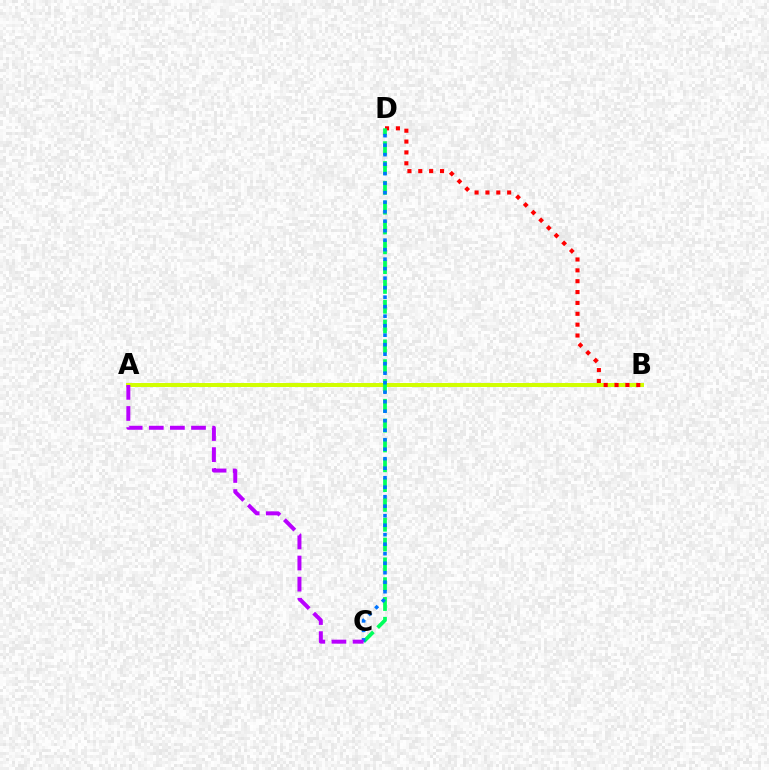{('A', 'B'): [{'color': '#d1ff00', 'line_style': 'solid', 'thickness': 2.86}], ('B', 'D'): [{'color': '#ff0000', 'line_style': 'dotted', 'thickness': 2.95}], ('C', 'D'): [{'color': '#00ff5c', 'line_style': 'dashed', 'thickness': 2.69}, {'color': '#0074ff', 'line_style': 'dotted', 'thickness': 2.58}], ('A', 'C'): [{'color': '#b900ff', 'line_style': 'dashed', 'thickness': 2.87}]}